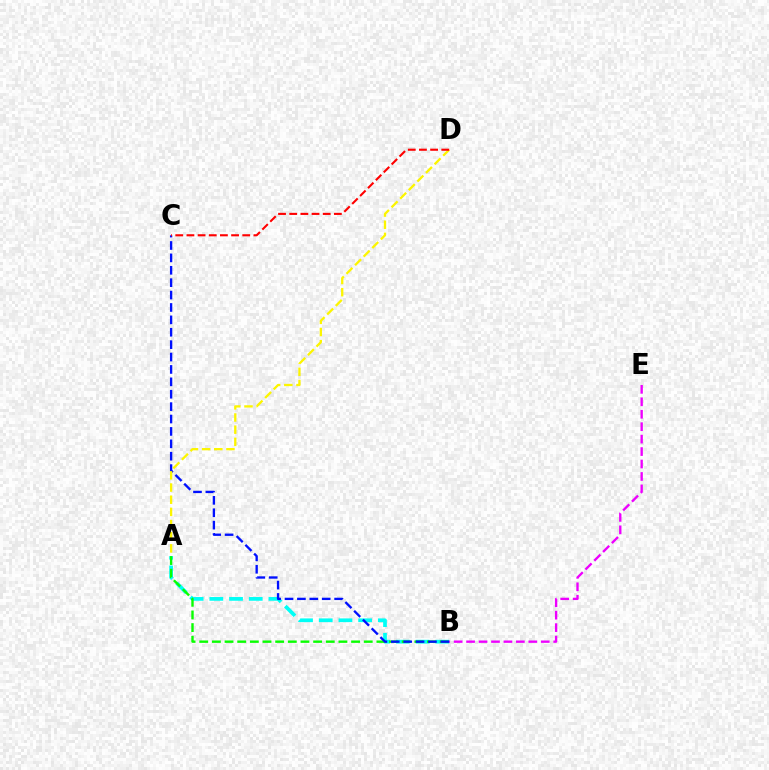{('A', 'B'): [{'color': '#00fff6', 'line_style': 'dashed', 'thickness': 2.68}, {'color': '#08ff00', 'line_style': 'dashed', 'thickness': 1.72}], ('B', 'E'): [{'color': '#ee00ff', 'line_style': 'dashed', 'thickness': 1.69}], ('B', 'C'): [{'color': '#0010ff', 'line_style': 'dashed', 'thickness': 1.68}], ('A', 'D'): [{'color': '#fcf500', 'line_style': 'dashed', 'thickness': 1.65}], ('C', 'D'): [{'color': '#ff0000', 'line_style': 'dashed', 'thickness': 1.52}]}